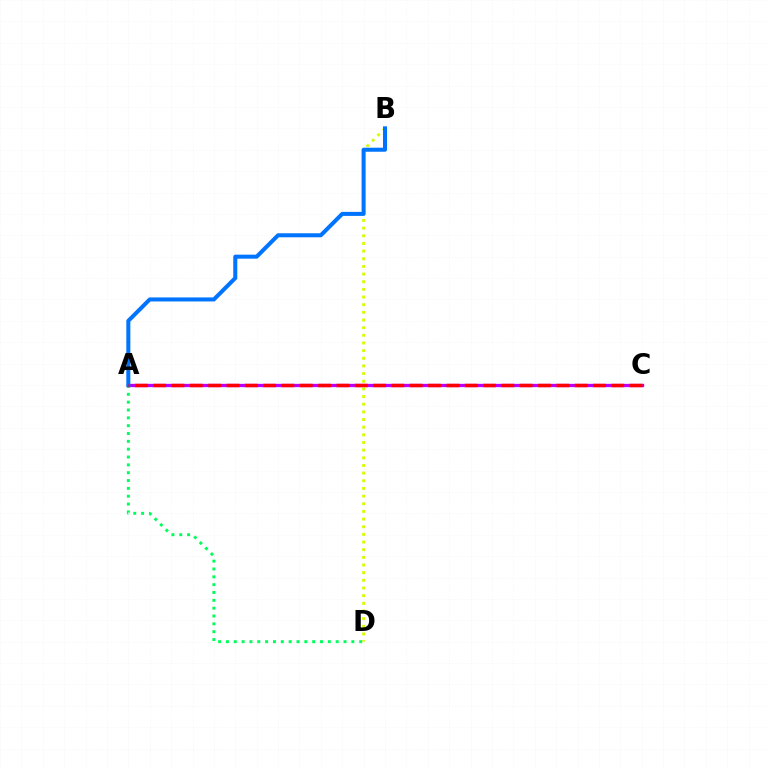{('A', 'D'): [{'color': '#00ff5c', 'line_style': 'dotted', 'thickness': 2.13}], ('A', 'C'): [{'color': '#b900ff', 'line_style': 'solid', 'thickness': 2.38}, {'color': '#ff0000', 'line_style': 'dashed', 'thickness': 2.49}], ('B', 'D'): [{'color': '#d1ff00', 'line_style': 'dotted', 'thickness': 2.08}], ('A', 'B'): [{'color': '#0074ff', 'line_style': 'solid', 'thickness': 2.9}]}